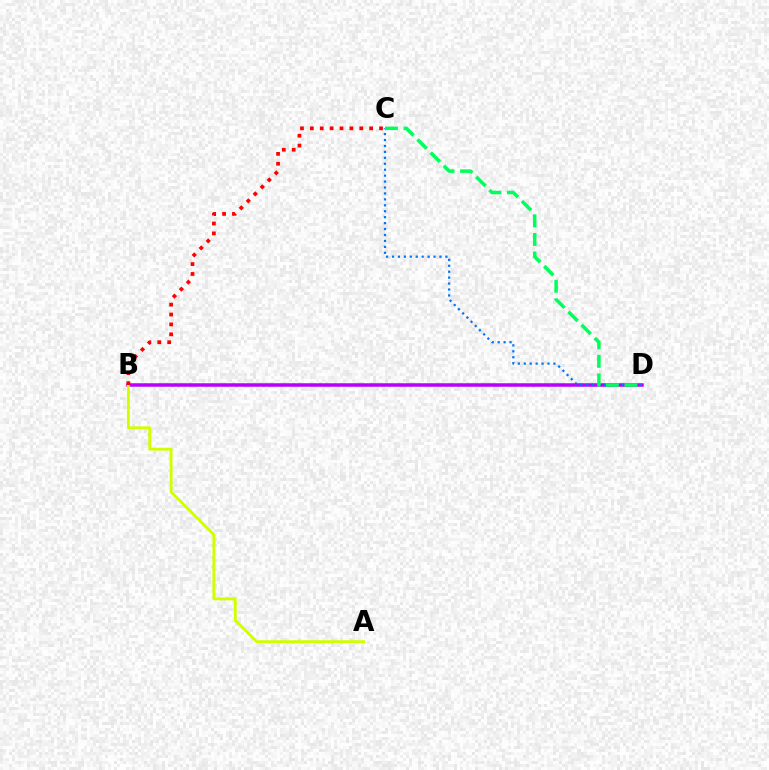{('B', 'D'): [{'color': '#b900ff', 'line_style': 'solid', 'thickness': 2.52}], ('A', 'B'): [{'color': '#d1ff00', 'line_style': 'solid', 'thickness': 2.07}], ('C', 'D'): [{'color': '#0074ff', 'line_style': 'dotted', 'thickness': 1.61}, {'color': '#00ff5c', 'line_style': 'dashed', 'thickness': 2.52}], ('B', 'C'): [{'color': '#ff0000', 'line_style': 'dotted', 'thickness': 2.69}]}